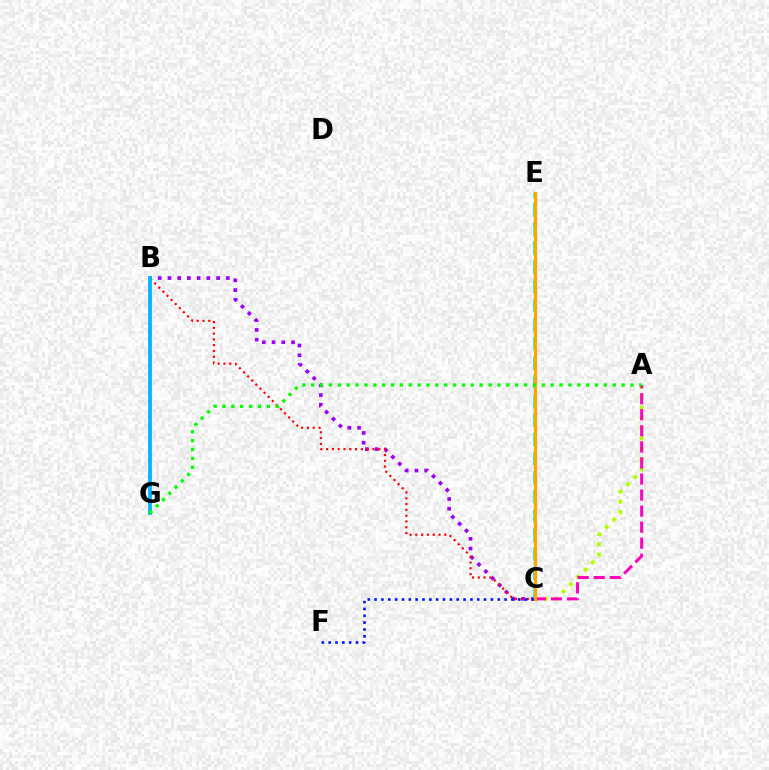{('A', 'C'): [{'color': '#b3ff00', 'line_style': 'dotted', 'thickness': 2.8}, {'color': '#ff00bd', 'line_style': 'dashed', 'thickness': 2.18}], ('B', 'C'): [{'color': '#9b00ff', 'line_style': 'dotted', 'thickness': 2.64}, {'color': '#ff0000', 'line_style': 'dotted', 'thickness': 1.57}], ('C', 'E'): [{'color': '#00ff9d', 'line_style': 'dashed', 'thickness': 2.6}, {'color': '#ffa500', 'line_style': 'solid', 'thickness': 2.31}], ('C', 'F'): [{'color': '#0010ff', 'line_style': 'dotted', 'thickness': 1.86}], ('B', 'G'): [{'color': '#00b5ff', 'line_style': 'solid', 'thickness': 2.73}], ('A', 'G'): [{'color': '#08ff00', 'line_style': 'dotted', 'thickness': 2.41}]}